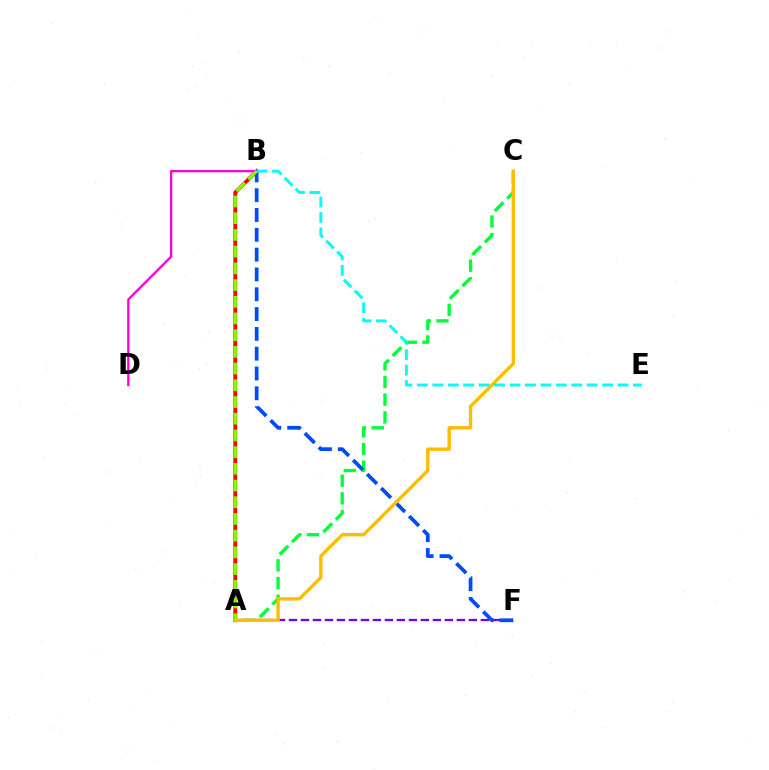{('A', 'C'): [{'color': '#00ff39', 'line_style': 'dashed', 'thickness': 2.4}, {'color': '#ffbd00', 'line_style': 'solid', 'thickness': 2.43}], ('A', 'F'): [{'color': '#7200ff', 'line_style': 'dashed', 'thickness': 1.63}], ('A', 'B'): [{'color': '#ff0000', 'line_style': 'solid', 'thickness': 2.74}, {'color': '#84ff00', 'line_style': 'dashed', 'thickness': 2.27}], ('B', 'D'): [{'color': '#ff00cf', 'line_style': 'solid', 'thickness': 1.65}], ('B', 'F'): [{'color': '#004bff', 'line_style': 'dashed', 'thickness': 2.69}], ('B', 'E'): [{'color': '#00fff6', 'line_style': 'dashed', 'thickness': 2.1}]}